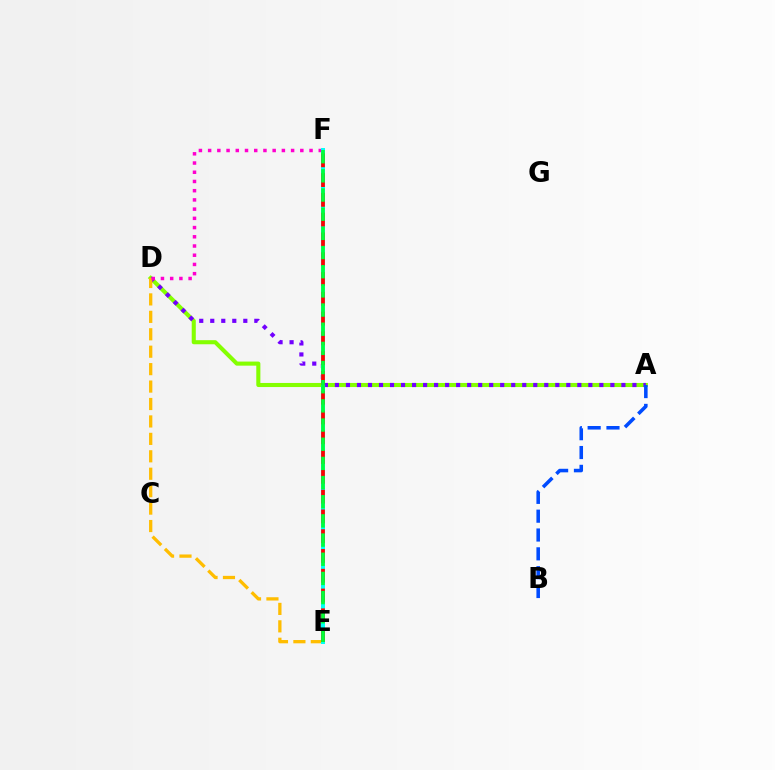{('A', 'D'): [{'color': '#84ff00', 'line_style': 'solid', 'thickness': 2.94}, {'color': '#7200ff', 'line_style': 'dotted', 'thickness': 2.99}], ('D', 'E'): [{'color': '#ffbd00', 'line_style': 'dashed', 'thickness': 2.37}], ('D', 'F'): [{'color': '#ff00cf', 'line_style': 'dotted', 'thickness': 2.5}], ('A', 'B'): [{'color': '#004bff', 'line_style': 'dashed', 'thickness': 2.56}], ('E', 'F'): [{'color': '#00fff6', 'line_style': 'solid', 'thickness': 2.86}, {'color': '#ff0000', 'line_style': 'dashed', 'thickness': 2.69}, {'color': '#00ff39', 'line_style': 'dashed', 'thickness': 2.6}]}